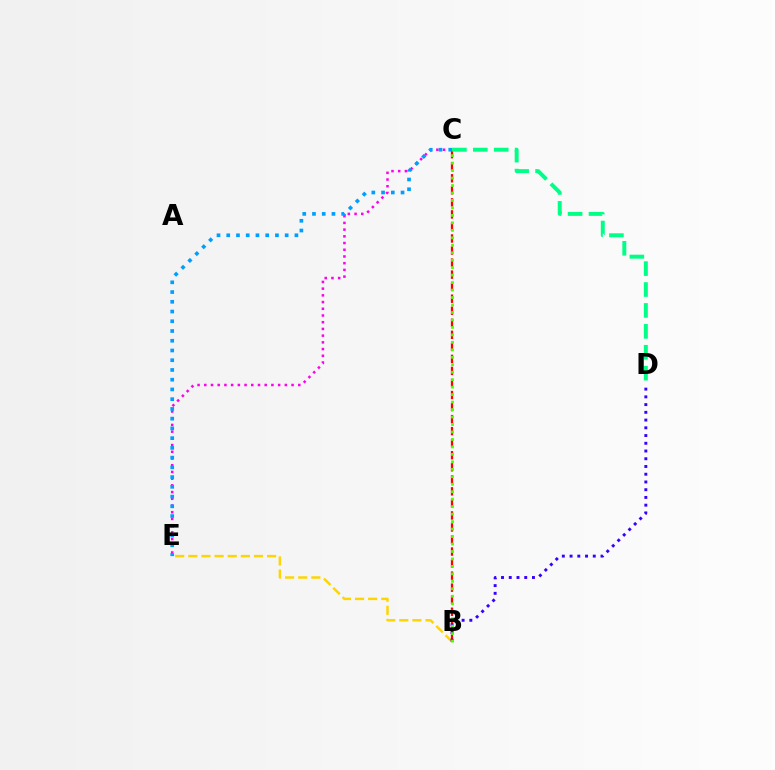{('B', 'E'): [{'color': '#ffd500', 'line_style': 'dashed', 'thickness': 1.78}], ('C', 'E'): [{'color': '#ff00ed', 'line_style': 'dotted', 'thickness': 1.82}, {'color': '#009eff', 'line_style': 'dotted', 'thickness': 2.65}], ('B', 'C'): [{'color': '#ff0000', 'line_style': 'dashed', 'thickness': 1.64}, {'color': '#4fff00', 'line_style': 'dotted', 'thickness': 2.03}], ('B', 'D'): [{'color': '#3700ff', 'line_style': 'dotted', 'thickness': 2.1}], ('C', 'D'): [{'color': '#00ff86', 'line_style': 'dashed', 'thickness': 2.84}]}